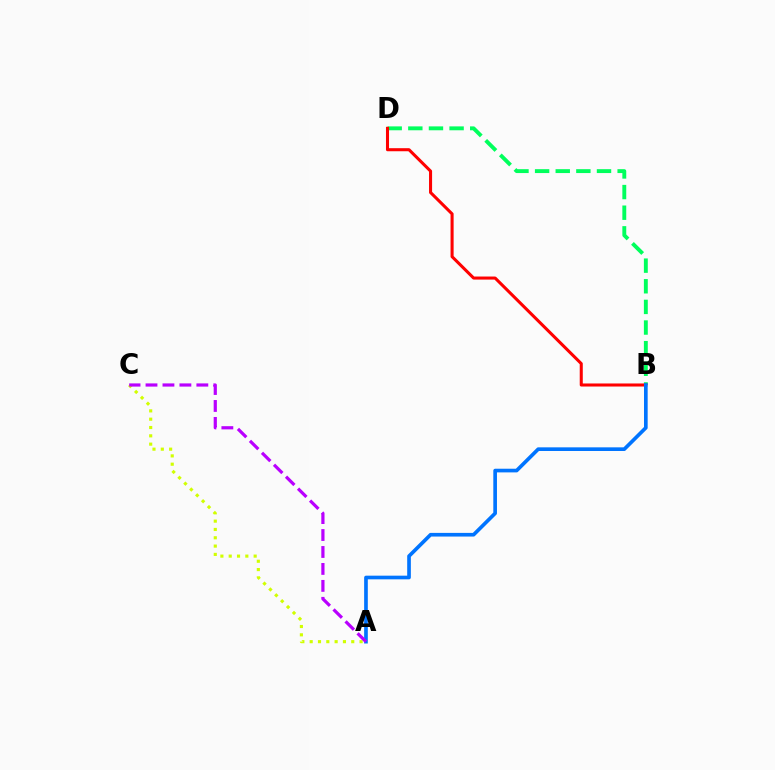{('B', 'D'): [{'color': '#00ff5c', 'line_style': 'dashed', 'thickness': 2.8}, {'color': '#ff0000', 'line_style': 'solid', 'thickness': 2.2}], ('A', 'B'): [{'color': '#0074ff', 'line_style': 'solid', 'thickness': 2.64}], ('A', 'C'): [{'color': '#d1ff00', 'line_style': 'dotted', 'thickness': 2.26}, {'color': '#b900ff', 'line_style': 'dashed', 'thickness': 2.3}]}